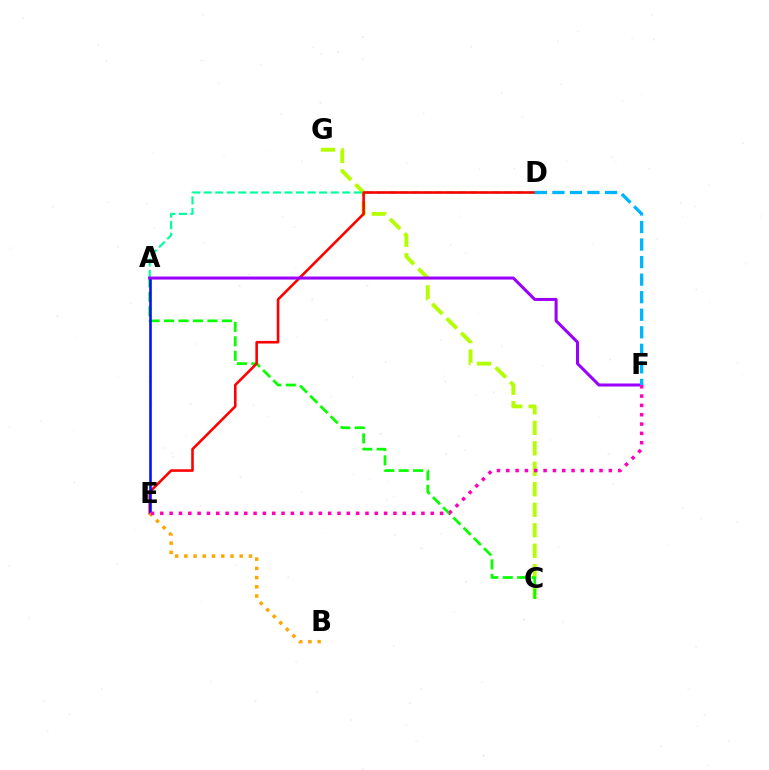{('C', 'G'): [{'color': '#b3ff00', 'line_style': 'dashed', 'thickness': 2.78}], ('A', 'D'): [{'color': '#00ff9d', 'line_style': 'dashed', 'thickness': 1.57}], ('A', 'C'): [{'color': '#08ff00', 'line_style': 'dashed', 'thickness': 1.96}], ('D', 'E'): [{'color': '#ff0000', 'line_style': 'solid', 'thickness': 1.87}], ('A', 'E'): [{'color': '#0010ff', 'line_style': 'solid', 'thickness': 1.86}], ('A', 'F'): [{'color': '#9b00ff', 'line_style': 'solid', 'thickness': 2.18}], ('D', 'F'): [{'color': '#00b5ff', 'line_style': 'dashed', 'thickness': 2.38}], ('B', 'E'): [{'color': '#ffa500', 'line_style': 'dotted', 'thickness': 2.51}], ('E', 'F'): [{'color': '#ff00bd', 'line_style': 'dotted', 'thickness': 2.53}]}